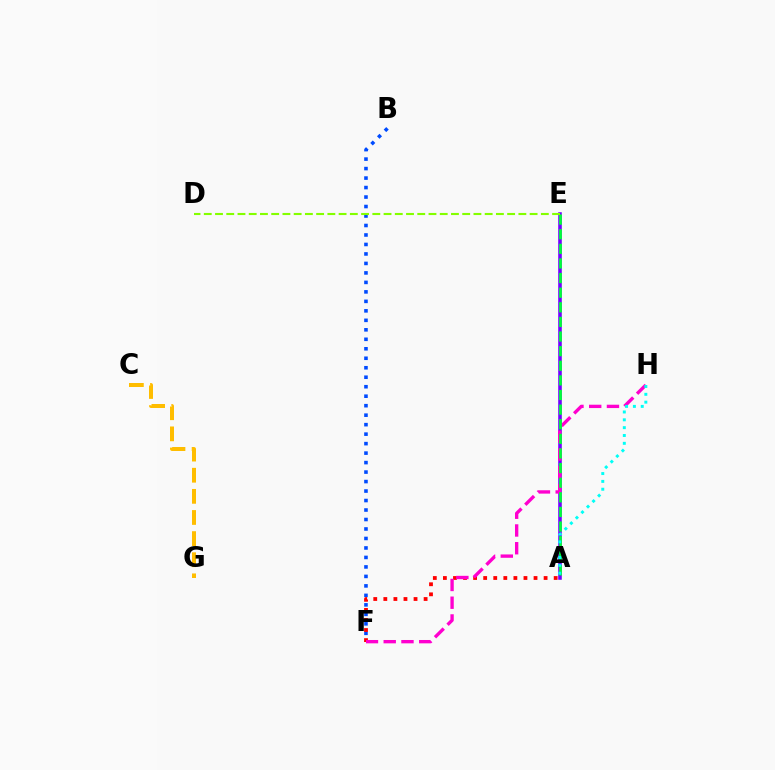{('B', 'F'): [{'color': '#004bff', 'line_style': 'dotted', 'thickness': 2.58}], ('A', 'E'): [{'color': '#7200ff', 'line_style': 'solid', 'thickness': 2.57}, {'color': '#00ff39', 'line_style': 'dashed', 'thickness': 1.99}], ('C', 'G'): [{'color': '#ffbd00', 'line_style': 'dashed', 'thickness': 2.87}], ('A', 'F'): [{'color': '#ff0000', 'line_style': 'dotted', 'thickness': 2.74}], ('F', 'H'): [{'color': '#ff00cf', 'line_style': 'dashed', 'thickness': 2.41}], ('A', 'H'): [{'color': '#00fff6', 'line_style': 'dotted', 'thickness': 2.13}], ('D', 'E'): [{'color': '#84ff00', 'line_style': 'dashed', 'thickness': 1.53}]}